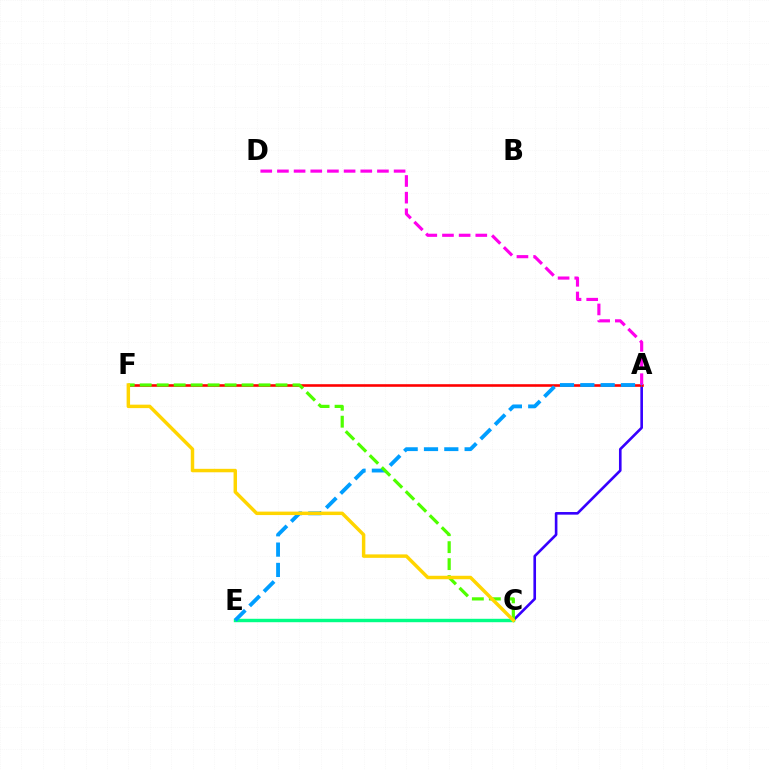{('A', 'C'): [{'color': '#3700ff', 'line_style': 'solid', 'thickness': 1.89}], ('A', 'F'): [{'color': '#ff0000', 'line_style': 'solid', 'thickness': 1.87}], ('A', 'D'): [{'color': '#ff00ed', 'line_style': 'dashed', 'thickness': 2.26}], ('C', 'E'): [{'color': '#00ff86', 'line_style': 'solid', 'thickness': 2.46}], ('A', 'E'): [{'color': '#009eff', 'line_style': 'dashed', 'thickness': 2.76}], ('C', 'F'): [{'color': '#4fff00', 'line_style': 'dashed', 'thickness': 2.31}, {'color': '#ffd500', 'line_style': 'solid', 'thickness': 2.49}]}